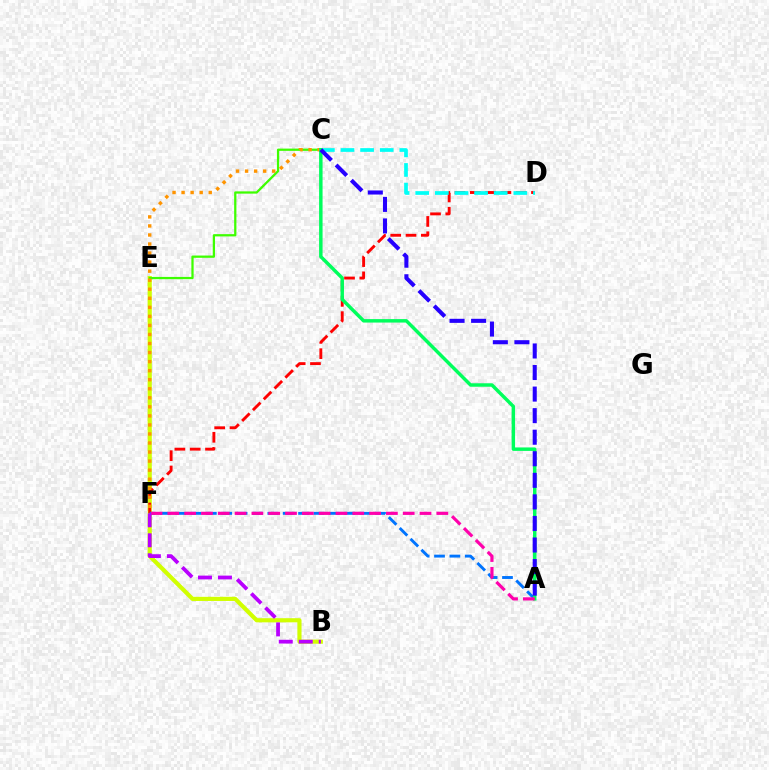{('B', 'E'): [{'color': '#d1ff00', 'line_style': 'solid', 'thickness': 3.0}], ('C', 'E'): [{'color': '#3dff00', 'line_style': 'solid', 'thickness': 1.63}], ('D', 'F'): [{'color': '#ff0000', 'line_style': 'dashed', 'thickness': 2.08}], ('C', 'D'): [{'color': '#00fff6', 'line_style': 'dashed', 'thickness': 2.67}], ('C', 'F'): [{'color': '#ff9400', 'line_style': 'dotted', 'thickness': 2.46}], ('A', 'F'): [{'color': '#0074ff', 'line_style': 'dashed', 'thickness': 2.09}, {'color': '#ff00ac', 'line_style': 'dashed', 'thickness': 2.28}], ('A', 'C'): [{'color': '#00ff5c', 'line_style': 'solid', 'thickness': 2.49}, {'color': '#2500ff', 'line_style': 'dashed', 'thickness': 2.93}], ('B', 'F'): [{'color': '#b900ff', 'line_style': 'dashed', 'thickness': 2.71}]}